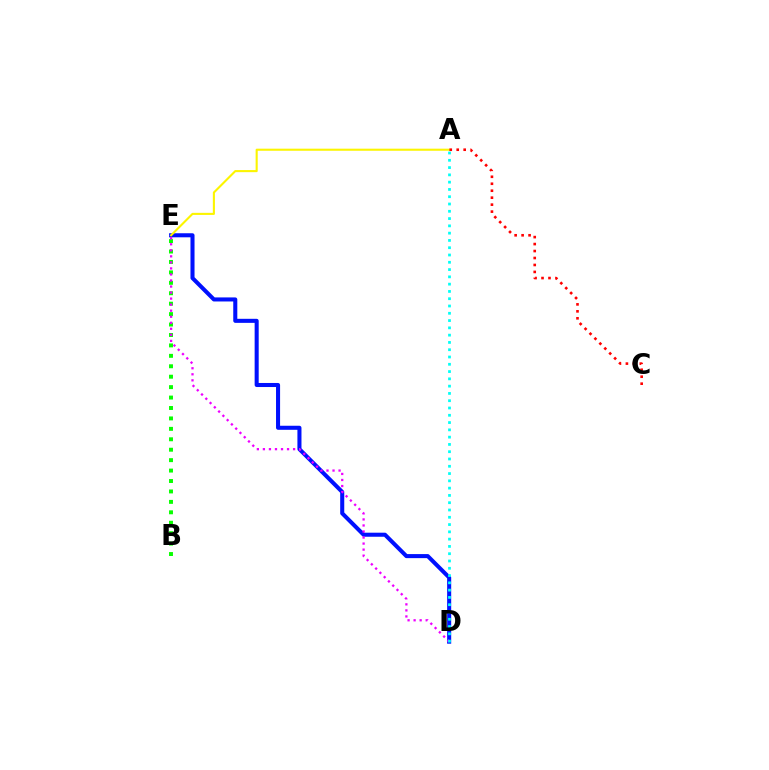{('B', 'E'): [{'color': '#08ff00', 'line_style': 'dotted', 'thickness': 2.83}], ('D', 'E'): [{'color': '#0010ff', 'line_style': 'solid', 'thickness': 2.92}, {'color': '#ee00ff', 'line_style': 'dotted', 'thickness': 1.64}], ('A', 'E'): [{'color': '#fcf500', 'line_style': 'solid', 'thickness': 1.51}], ('A', 'C'): [{'color': '#ff0000', 'line_style': 'dotted', 'thickness': 1.89}], ('A', 'D'): [{'color': '#00fff6', 'line_style': 'dotted', 'thickness': 1.98}]}